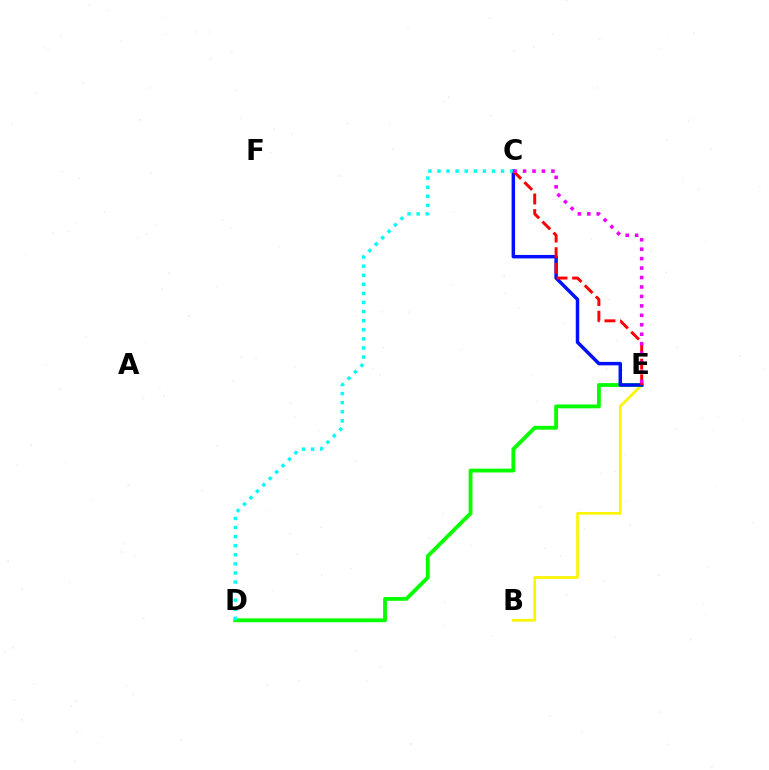{('B', 'E'): [{'color': '#fcf500', 'line_style': 'solid', 'thickness': 1.94}], ('D', 'E'): [{'color': '#08ff00', 'line_style': 'solid', 'thickness': 2.76}], ('C', 'E'): [{'color': '#0010ff', 'line_style': 'solid', 'thickness': 2.5}, {'color': '#ff0000', 'line_style': 'dashed', 'thickness': 2.12}, {'color': '#ee00ff', 'line_style': 'dotted', 'thickness': 2.57}], ('C', 'D'): [{'color': '#00fff6', 'line_style': 'dotted', 'thickness': 2.47}]}